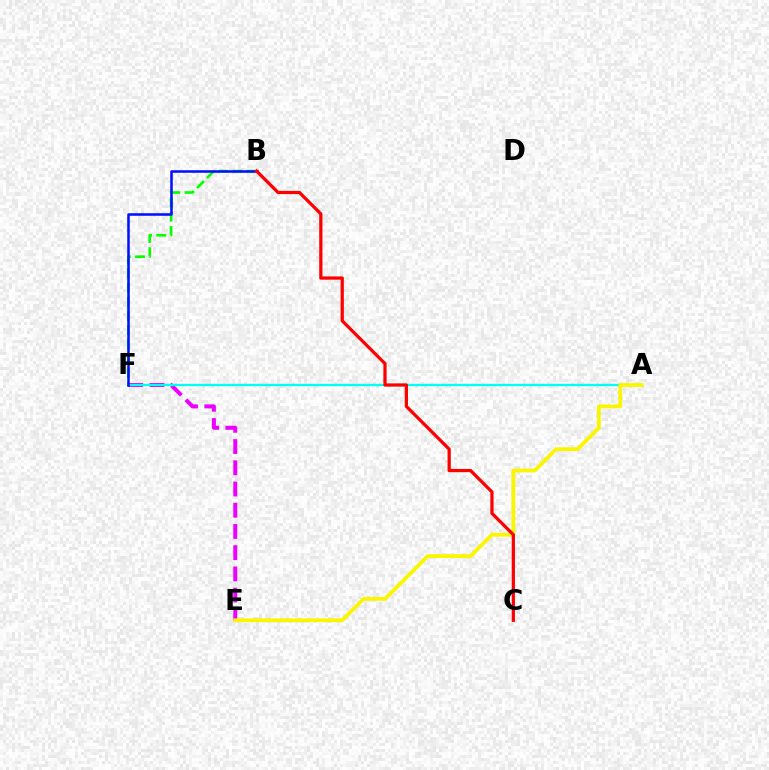{('B', 'F'): [{'color': '#08ff00', 'line_style': 'dashed', 'thickness': 1.93}, {'color': '#0010ff', 'line_style': 'solid', 'thickness': 1.83}], ('E', 'F'): [{'color': '#ee00ff', 'line_style': 'dashed', 'thickness': 2.88}], ('A', 'F'): [{'color': '#00fff6', 'line_style': 'solid', 'thickness': 1.63}], ('A', 'E'): [{'color': '#fcf500', 'line_style': 'solid', 'thickness': 2.73}], ('B', 'C'): [{'color': '#ff0000', 'line_style': 'solid', 'thickness': 2.33}]}